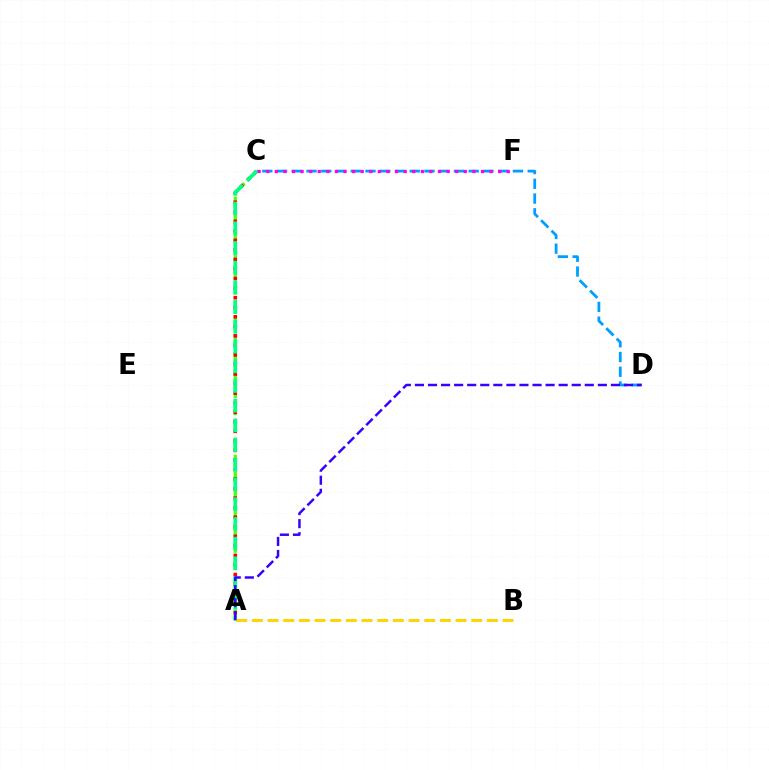{('C', 'D'): [{'color': '#009eff', 'line_style': 'dashed', 'thickness': 2.0}], ('C', 'F'): [{'color': '#ff00ed', 'line_style': 'dotted', 'thickness': 2.33}], ('A', 'C'): [{'color': '#4fff00', 'line_style': 'dashed', 'thickness': 2.34}, {'color': '#ff0000', 'line_style': 'dotted', 'thickness': 2.59}, {'color': '#00ff86', 'line_style': 'dashed', 'thickness': 2.68}], ('A', 'B'): [{'color': '#ffd500', 'line_style': 'dashed', 'thickness': 2.13}], ('A', 'D'): [{'color': '#3700ff', 'line_style': 'dashed', 'thickness': 1.77}]}